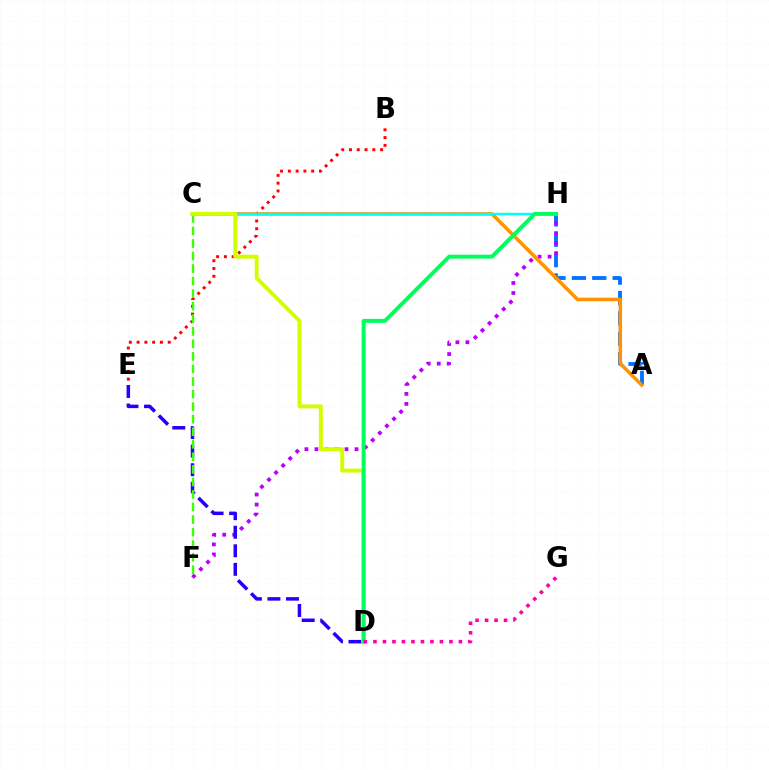{('A', 'H'): [{'color': '#0074ff', 'line_style': 'dashed', 'thickness': 2.77}], ('F', 'H'): [{'color': '#b900ff', 'line_style': 'dotted', 'thickness': 2.72}], ('D', 'E'): [{'color': '#2500ff', 'line_style': 'dashed', 'thickness': 2.52}], ('B', 'E'): [{'color': '#ff0000', 'line_style': 'dotted', 'thickness': 2.11}], ('C', 'F'): [{'color': '#3dff00', 'line_style': 'dashed', 'thickness': 1.7}], ('A', 'C'): [{'color': '#ff9400', 'line_style': 'solid', 'thickness': 2.55}], ('C', 'H'): [{'color': '#00fff6', 'line_style': 'solid', 'thickness': 1.75}], ('C', 'D'): [{'color': '#d1ff00', 'line_style': 'solid', 'thickness': 2.83}], ('D', 'H'): [{'color': '#00ff5c', 'line_style': 'solid', 'thickness': 2.84}], ('D', 'G'): [{'color': '#ff00ac', 'line_style': 'dotted', 'thickness': 2.58}]}